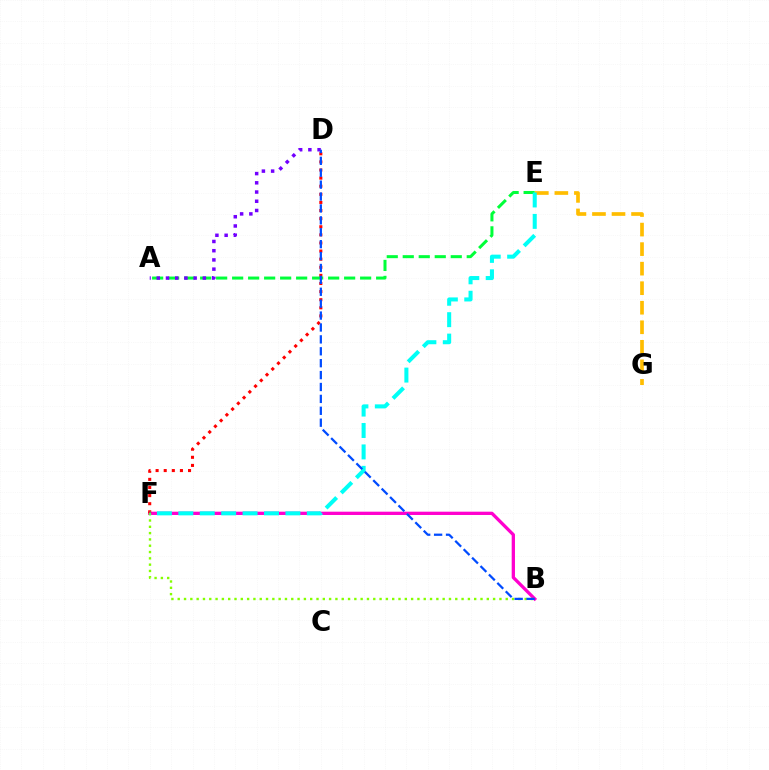{('B', 'F'): [{'color': '#ff00cf', 'line_style': 'solid', 'thickness': 2.37}, {'color': '#84ff00', 'line_style': 'dotted', 'thickness': 1.71}], ('D', 'F'): [{'color': '#ff0000', 'line_style': 'dotted', 'thickness': 2.2}], ('E', 'G'): [{'color': '#ffbd00', 'line_style': 'dashed', 'thickness': 2.65}], ('A', 'E'): [{'color': '#00ff39', 'line_style': 'dashed', 'thickness': 2.17}], ('A', 'D'): [{'color': '#7200ff', 'line_style': 'dotted', 'thickness': 2.51}], ('E', 'F'): [{'color': '#00fff6', 'line_style': 'dashed', 'thickness': 2.91}], ('B', 'D'): [{'color': '#004bff', 'line_style': 'dashed', 'thickness': 1.62}]}